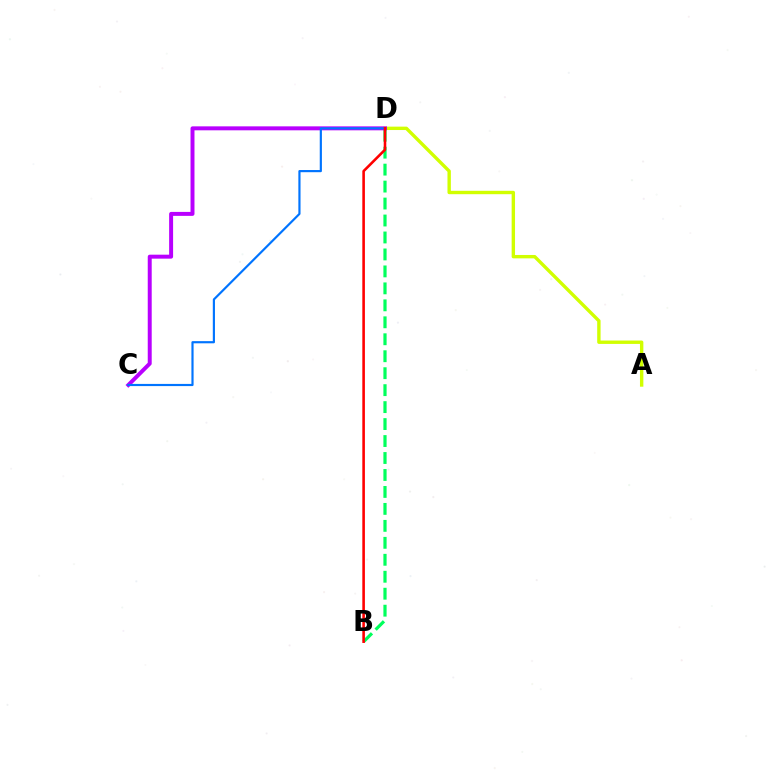{('A', 'D'): [{'color': '#d1ff00', 'line_style': 'solid', 'thickness': 2.44}], ('B', 'D'): [{'color': '#00ff5c', 'line_style': 'dashed', 'thickness': 2.3}, {'color': '#ff0000', 'line_style': 'solid', 'thickness': 1.86}], ('C', 'D'): [{'color': '#b900ff', 'line_style': 'solid', 'thickness': 2.85}, {'color': '#0074ff', 'line_style': 'solid', 'thickness': 1.56}]}